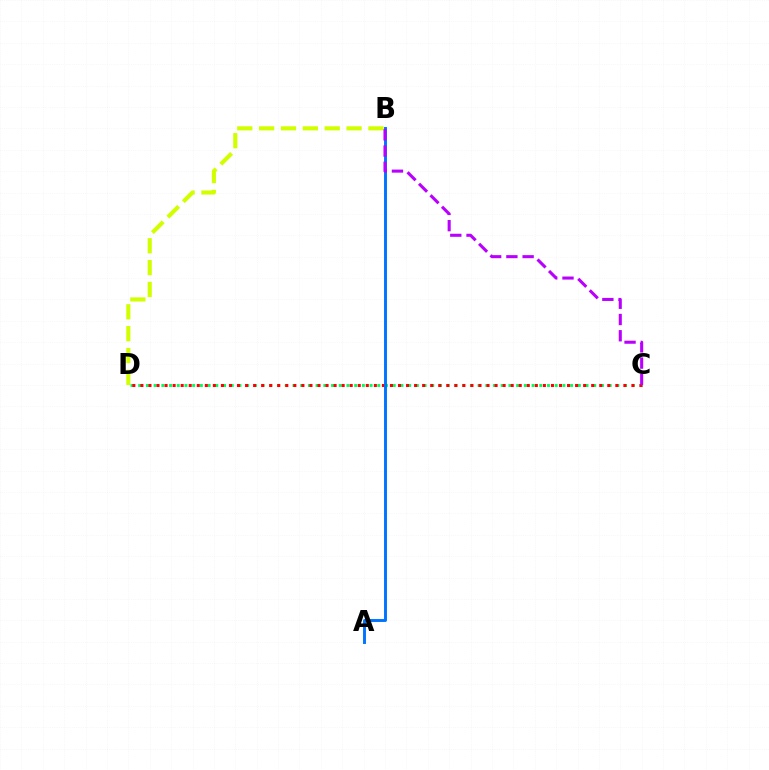{('C', 'D'): [{'color': '#00ff5c', 'line_style': 'dotted', 'thickness': 2.1}, {'color': '#ff0000', 'line_style': 'dotted', 'thickness': 2.19}], ('B', 'D'): [{'color': '#d1ff00', 'line_style': 'dashed', 'thickness': 2.97}], ('A', 'B'): [{'color': '#0074ff', 'line_style': 'solid', 'thickness': 2.1}], ('B', 'C'): [{'color': '#b900ff', 'line_style': 'dashed', 'thickness': 2.21}]}